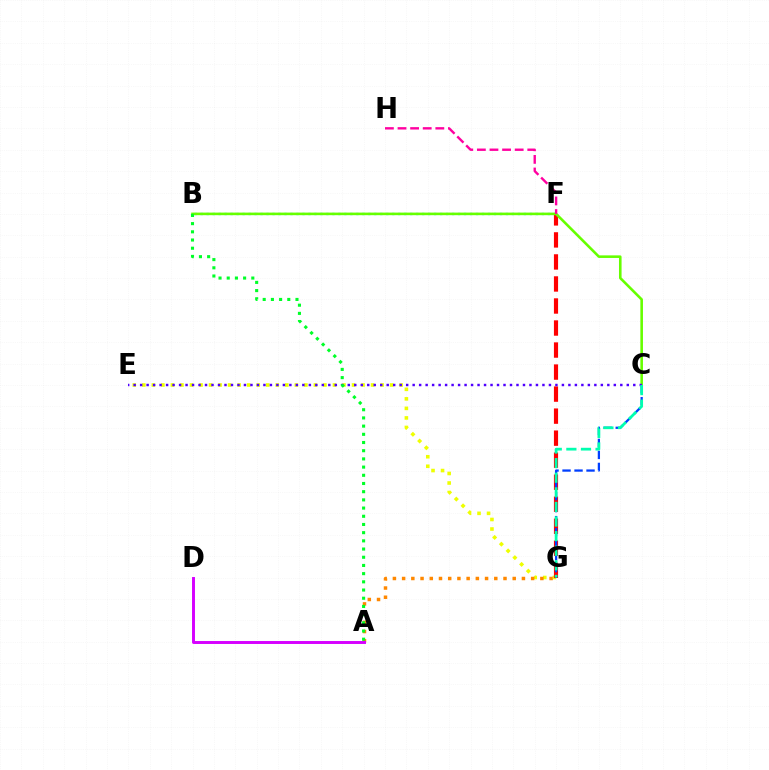{('E', 'G'): [{'color': '#eeff00', 'line_style': 'dotted', 'thickness': 2.59}], ('B', 'F'): [{'color': '#00c7ff', 'line_style': 'dotted', 'thickness': 1.63}], ('F', 'G'): [{'color': '#ff0000', 'line_style': 'dashed', 'thickness': 2.99}], ('A', 'G'): [{'color': '#ff8800', 'line_style': 'dotted', 'thickness': 2.5}], ('A', 'D'): [{'color': '#d600ff', 'line_style': 'solid', 'thickness': 2.12}], ('C', 'G'): [{'color': '#003fff', 'line_style': 'dashed', 'thickness': 1.63}, {'color': '#00ffaf', 'line_style': 'dashed', 'thickness': 1.98}], ('B', 'C'): [{'color': '#66ff00', 'line_style': 'solid', 'thickness': 1.86}], ('C', 'E'): [{'color': '#4f00ff', 'line_style': 'dotted', 'thickness': 1.76}], ('F', 'H'): [{'color': '#ff00a0', 'line_style': 'dashed', 'thickness': 1.71}], ('A', 'B'): [{'color': '#00ff27', 'line_style': 'dotted', 'thickness': 2.23}]}